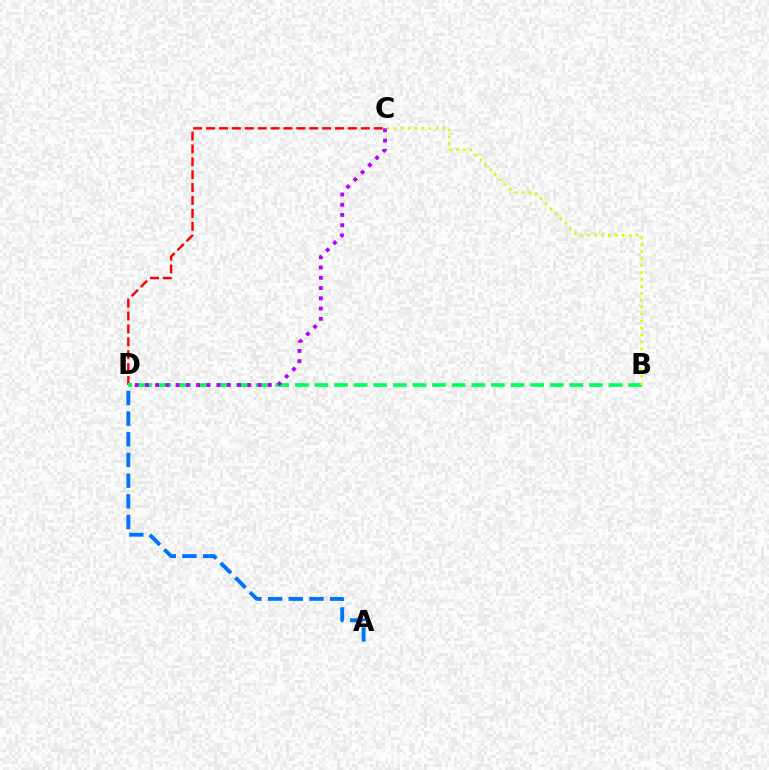{('A', 'D'): [{'color': '#0074ff', 'line_style': 'dashed', 'thickness': 2.81}], ('C', 'D'): [{'color': '#ff0000', 'line_style': 'dashed', 'thickness': 1.75}, {'color': '#b900ff', 'line_style': 'dotted', 'thickness': 2.78}], ('B', 'D'): [{'color': '#00ff5c', 'line_style': 'dashed', 'thickness': 2.66}], ('B', 'C'): [{'color': '#d1ff00', 'line_style': 'dotted', 'thickness': 1.89}]}